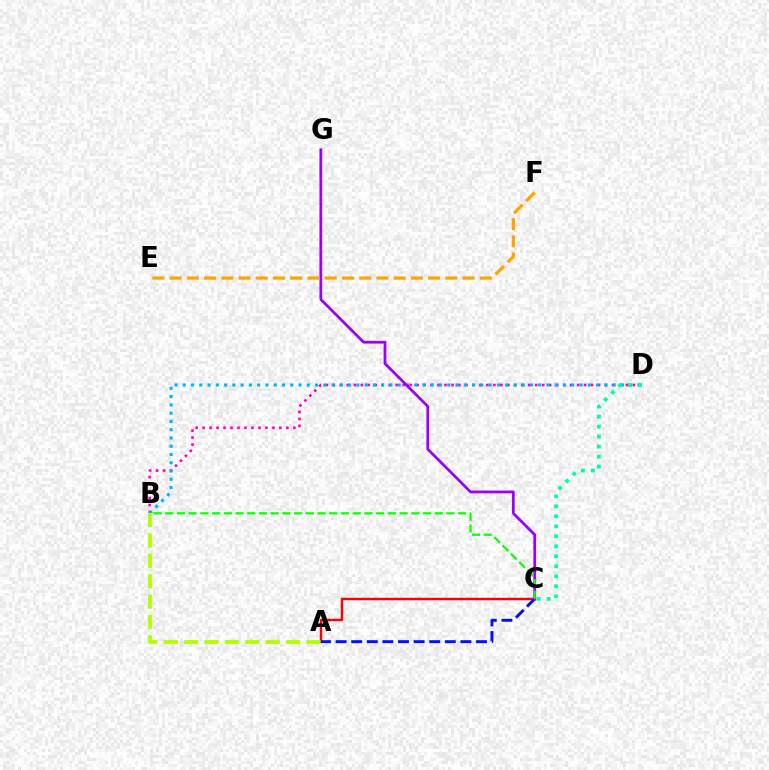{('B', 'D'): [{'color': '#ff00bd', 'line_style': 'dotted', 'thickness': 1.9}, {'color': '#00b5ff', 'line_style': 'dotted', 'thickness': 2.25}], ('A', 'C'): [{'color': '#ff0000', 'line_style': 'solid', 'thickness': 1.74}, {'color': '#0010ff', 'line_style': 'dashed', 'thickness': 2.12}], ('C', 'D'): [{'color': '#00ff9d', 'line_style': 'dotted', 'thickness': 2.72}], ('A', 'B'): [{'color': '#b3ff00', 'line_style': 'dashed', 'thickness': 2.77}], ('C', 'G'): [{'color': '#9b00ff', 'line_style': 'solid', 'thickness': 1.98}], ('E', 'F'): [{'color': '#ffa500', 'line_style': 'dashed', 'thickness': 2.34}], ('B', 'C'): [{'color': '#08ff00', 'line_style': 'dashed', 'thickness': 1.59}]}